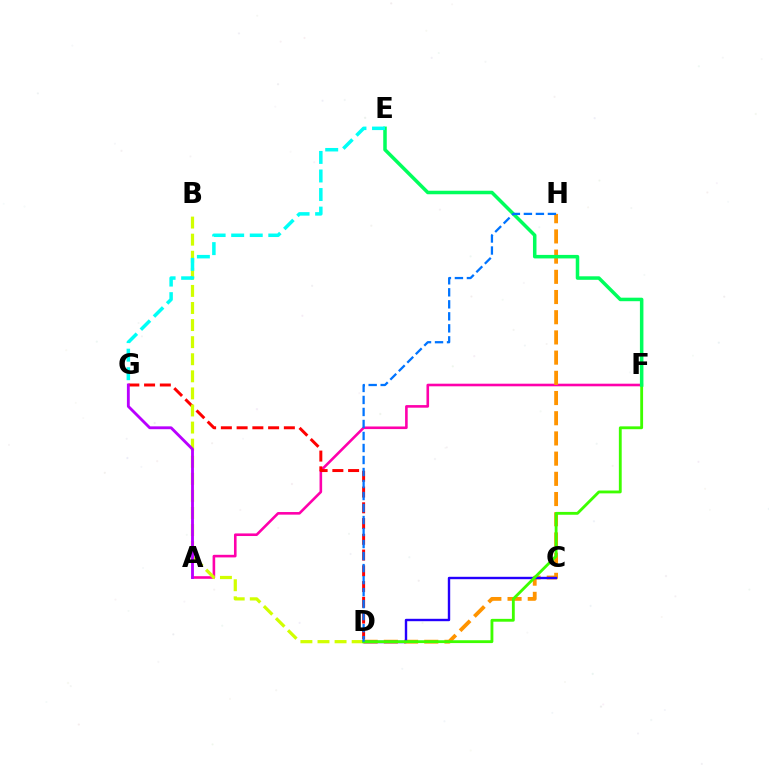{('A', 'F'): [{'color': '#ff00ac', 'line_style': 'solid', 'thickness': 1.87}], ('D', 'G'): [{'color': '#ff0000', 'line_style': 'dashed', 'thickness': 2.14}], ('D', 'H'): [{'color': '#ff9400', 'line_style': 'dashed', 'thickness': 2.74}, {'color': '#0074ff', 'line_style': 'dashed', 'thickness': 1.63}], ('B', 'D'): [{'color': '#d1ff00', 'line_style': 'dashed', 'thickness': 2.32}], ('C', 'D'): [{'color': '#2500ff', 'line_style': 'solid', 'thickness': 1.73}], ('D', 'F'): [{'color': '#3dff00', 'line_style': 'solid', 'thickness': 2.04}], ('A', 'G'): [{'color': '#b900ff', 'line_style': 'solid', 'thickness': 2.05}], ('E', 'F'): [{'color': '#00ff5c', 'line_style': 'solid', 'thickness': 2.53}], ('E', 'G'): [{'color': '#00fff6', 'line_style': 'dashed', 'thickness': 2.52}]}